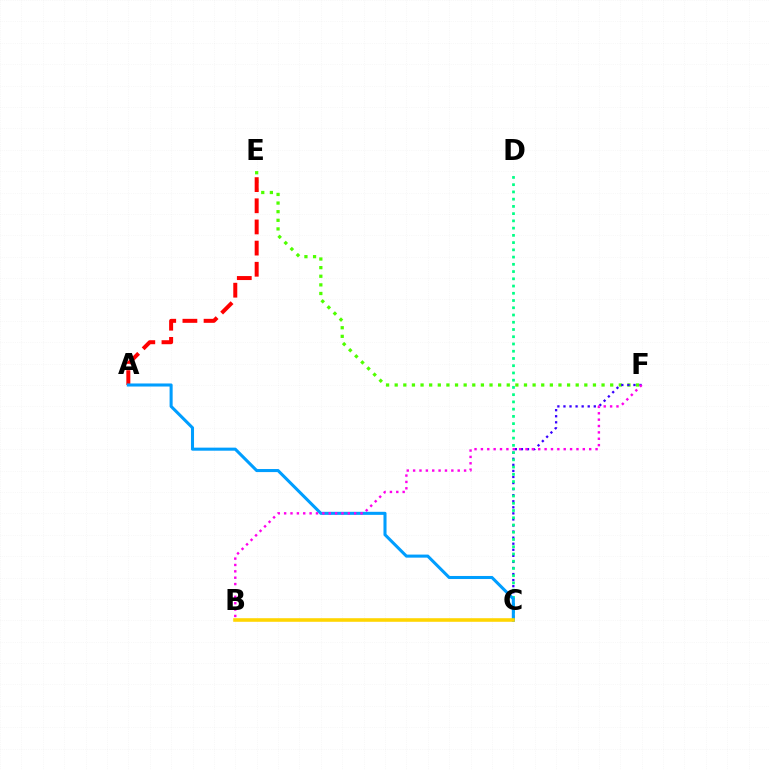{('E', 'F'): [{'color': '#4fff00', 'line_style': 'dotted', 'thickness': 2.34}], ('C', 'F'): [{'color': '#3700ff', 'line_style': 'dotted', 'thickness': 1.65}], ('C', 'D'): [{'color': '#00ff86', 'line_style': 'dotted', 'thickness': 1.97}], ('A', 'E'): [{'color': '#ff0000', 'line_style': 'dashed', 'thickness': 2.87}], ('A', 'C'): [{'color': '#009eff', 'line_style': 'solid', 'thickness': 2.2}], ('B', 'F'): [{'color': '#ff00ed', 'line_style': 'dotted', 'thickness': 1.73}], ('B', 'C'): [{'color': '#ffd500', 'line_style': 'solid', 'thickness': 2.58}]}